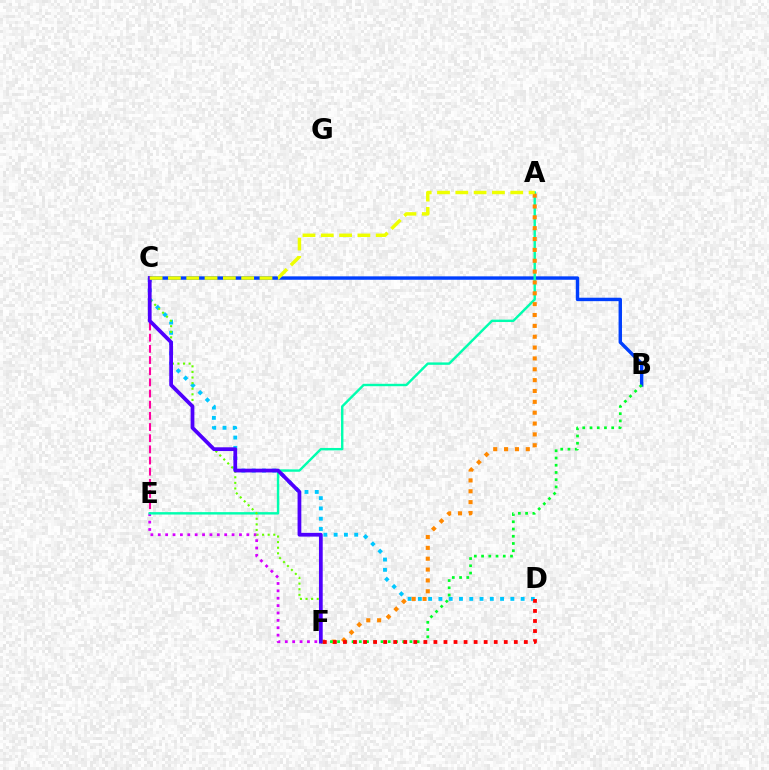{('C', 'D'): [{'color': '#00c7ff', 'line_style': 'dotted', 'thickness': 2.79}], ('E', 'F'): [{'color': '#d600ff', 'line_style': 'dotted', 'thickness': 2.01}], ('C', 'E'): [{'color': '#ff00a0', 'line_style': 'dashed', 'thickness': 1.52}], ('B', 'C'): [{'color': '#003fff', 'line_style': 'solid', 'thickness': 2.46}], ('A', 'E'): [{'color': '#00ffaf', 'line_style': 'solid', 'thickness': 1.73}], ('A', 'F'): [{'color': '#ff8800', 'line_style': 'dotted', 'thickness': 2.95}], ('B', 'F'): [{'color': '#00ff27', 'line_style': 'dotted', 'thickness': 1.97}], ('D', 'F'): [{'color': '#ff0000', 'line_style': 'dotted', 'thickness': 2.73}], ('C', 'F'): [{'color': '#66ff00', 'line_style': 'dotted', 'thickness': 1.52}, {'color': '#4f00ff', 'line_style': 'solid', 'thickness': 2.7}], ('A', 'C'): [{'color': '#eeff00', 'line_style': 'dashed', 'thickness': 2.49}]}